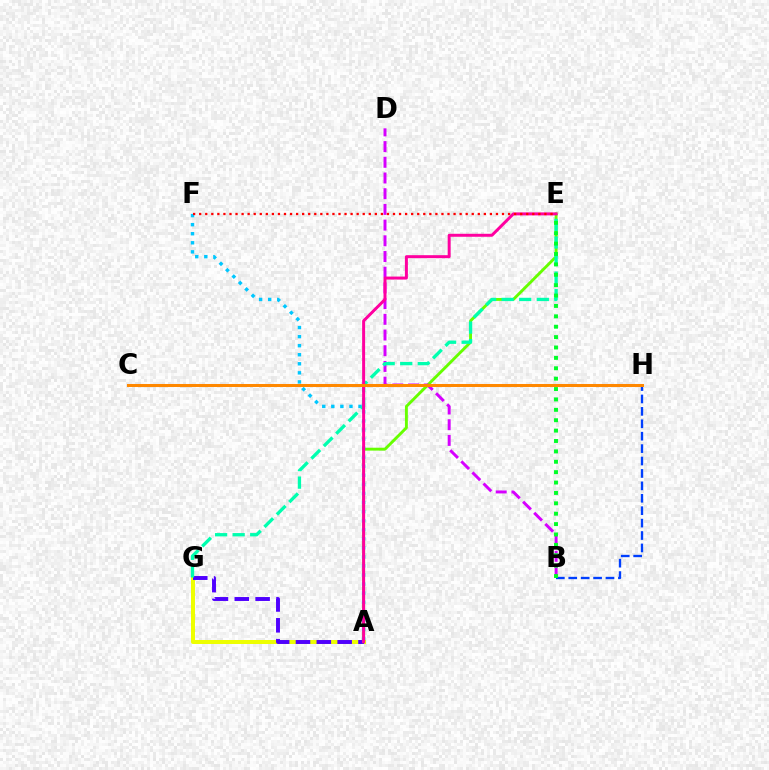{('A', 'G'): [{'color': '#eeff00', 'line_style': 'solid', 'thickness': 2.88}, {'color': '#4f00ff', 'line_style': 'dashed', 'thickness': 2.83}], ('A', 'E'): [{'color': '#66ff00', 'line_style': 'solid', 'thickness': 2.08}, {'color': '#ff00a0', 'line_style': 'solid', 'thickness': 2.14}], ('B', 'H'): [{'color': '#003fff', 'line_style': 'dashed', 'thickness': 1.69}], ('A', 'F'): [{'color': '#00c7ff', 'line_style': 'dotted', 'thickness': 2.46}], ('B', 'D'): [{'color': '#d600ff', 'line_style': 'dashed', 'thickness': 2.13}], ('E', 'G'): [{'color': '#00ffaf', 'line_style': 'dashed', 'thickness': 2.39}], ('B', 'E'): [{'color': '#00ff27', 'line_style': 'dotted', 'thickness': 2.82}], ('C', 'H'): [{'color': '#ff8800', 'line_style': 'solid', 'thickness': 2.18}], ('E', 'F'): [{'color': '#ff0000', 'line_style': 'dotted', 'thickness': 1.65}]}